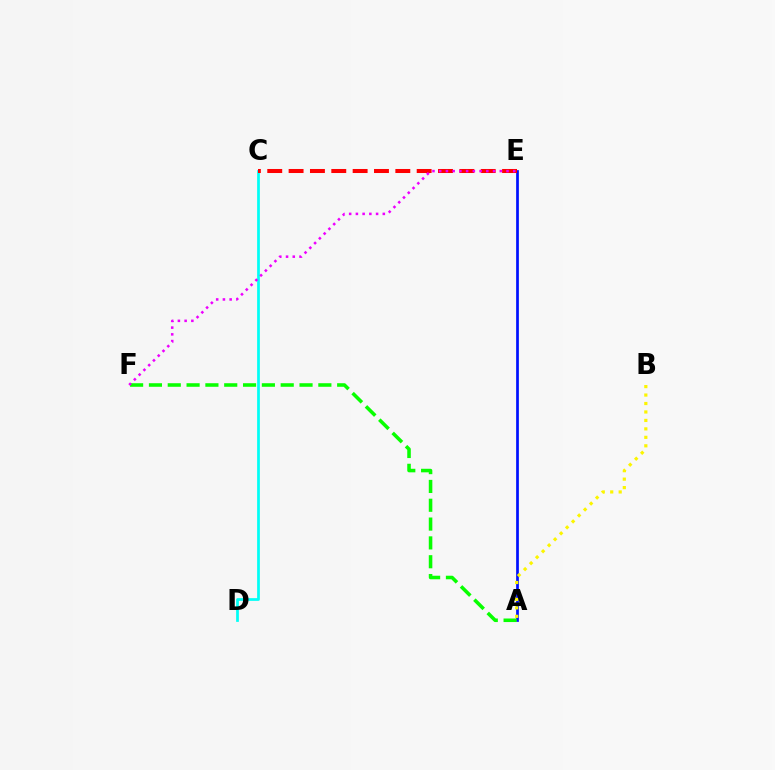{('A', 'E'): [{'color': '#0010ff', 'line_style': 'solid', 'thickness': 1.96}], ('A', 'B'): [{'color': '#fcf500', 'line_style': 'dotted', 'thickness': 2.3}], ('C', 'D'): [{'color': '#00fff6', 'line_style': 'solid', 'thickness': 1.96}], ('A', 'F'): [{'color': '#08ff00', 'line_style': 'dashed', 'thickness': 2.56}], ('C', 'E'): [{'color': '#ff0000', 'line_style': 'dashed', 'thickness': 2.9}], ('E', 'F'): [{'color': '#ee00ff', 'line_style': 'dotted', 'thickness': 1.83}]}